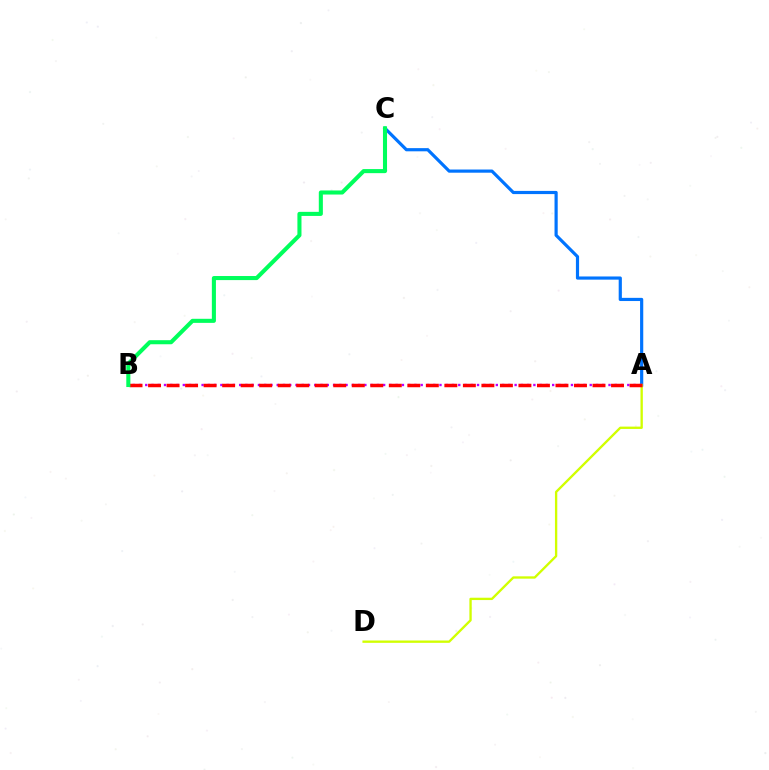{('A', 'C'): [{'color': '#0074ff', 'line_style': 'solid', 'thickness': 2.29}], ('A', 'D'): [{'color': '#d1ff00', 'line_style': 'solid', 'thickness': 1.68}], ('A', 'B'): [{'color': '#b900ff', 'line_style': 'dotted', 'thickness': 1.7}, {'color': '#ff0000', 'line_style': 'dashed', 'thickness': 2.52}], ('B', 'C'): [{'color': '#00ff5c', 'line_style': 'solid', 'thickness': 2.93}]}